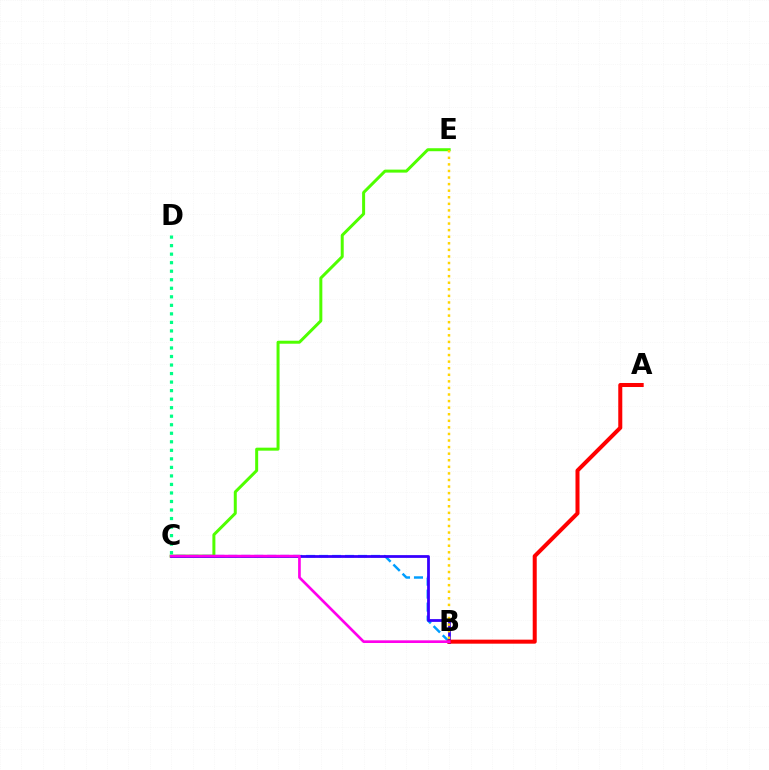{('C', 'E'): [{'color': '#4fff00', 'line_style': 'solid', 'thickness': 2.16}], ('B', 'C'): [{'color': '#009eff', 'line_style': 'dashed', 'thickness': 1.76}, {'color': '#3700ff', 'line_style': 'solid', 'thickness': 2.0}, {'color': '#ff00ed', 'line_style': 'solid', 'thickness': 1.93}], ('A', 'B'): [{'color': '#ff0000', 'line_style': 'solid', 'thickness': 2.89}], ('B', 'E'): [{'color': '#ffd500', 'line_style': 'dotted', 'thickness': 1.79}], ('C', 'D'): [{'color': '#00ff86', 'line_style': 'dotted', 'thickness': 2.32}]}